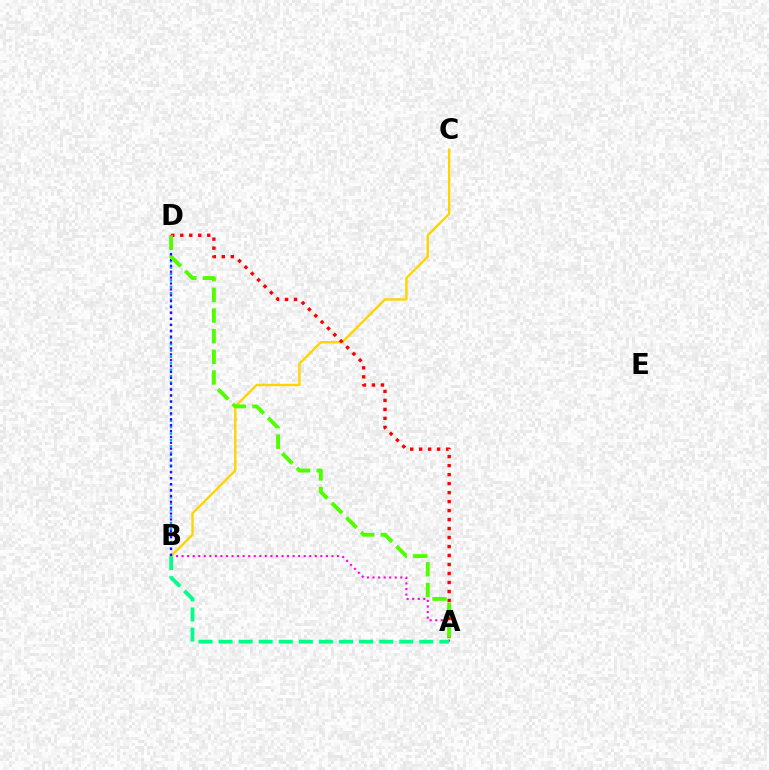{('A', 'B'): [{'color': '#ff00ed', 'line_style': 'dotted', 'thickness': 1.51}, {'color': '#00ff86', 'line_style': 'dashed', 'thickness': 2.73}], ('B', 'C'): [{'color': '#ffd500', 'line_style': 'solid', 'thickness': 1.73}], ('A', 'D'): [{'color': '#ff0000', 'line_style': 'dotted', 'thickness': 2.44}, {'color': '#4fff00', 'line_style': 'dashed', 'thickness': 2.81}], ('B', 'D'): [{'color': '#009eff', 'line_style': 'dotted', 'thickness': 1.73}, {'color': '#3700ff', 'line_style': 'dotted', 'thickness': 1.6}]}